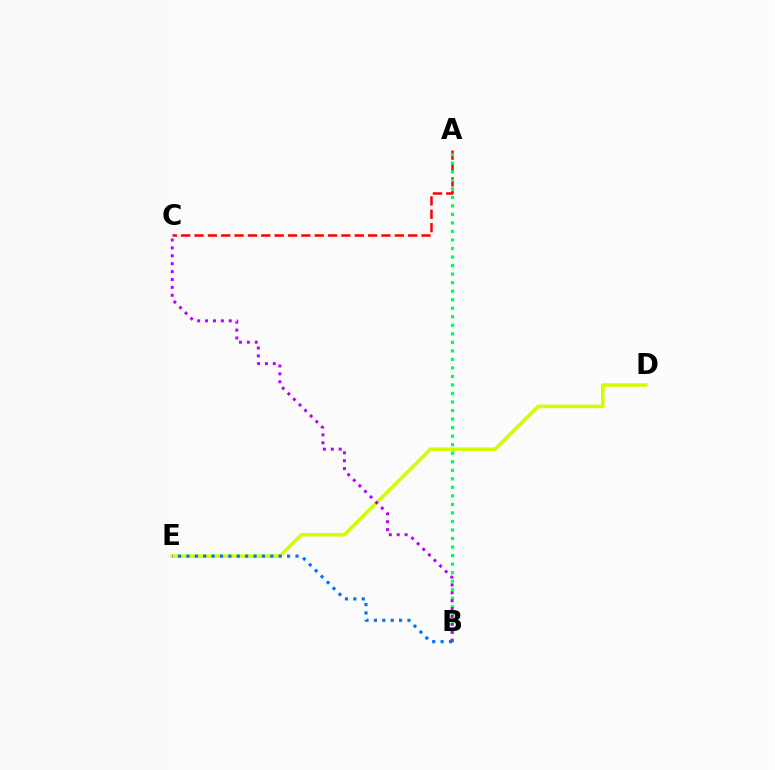{('A', 'C'): [{'color': '#ff0000', 'line_style': 'dashed', 'thickness': 1.81}], ('A', 'B'): [{'color': '#00ff5c', 'line_style': 'dotted', 'thickness': 2.32}], ('D', 'E'): [{'color': '#d1ff00', 'line_style': 'solid', 'thickness': 2.56}], ('B', 'E'): [{'color': '#0074ff', 'line_style': 'dotted', 'thickness': 2.28}], ('B', 'C'): [{'color': '#b900ff', 'line_style': 'dotted', 'thickness': 2.14}]}